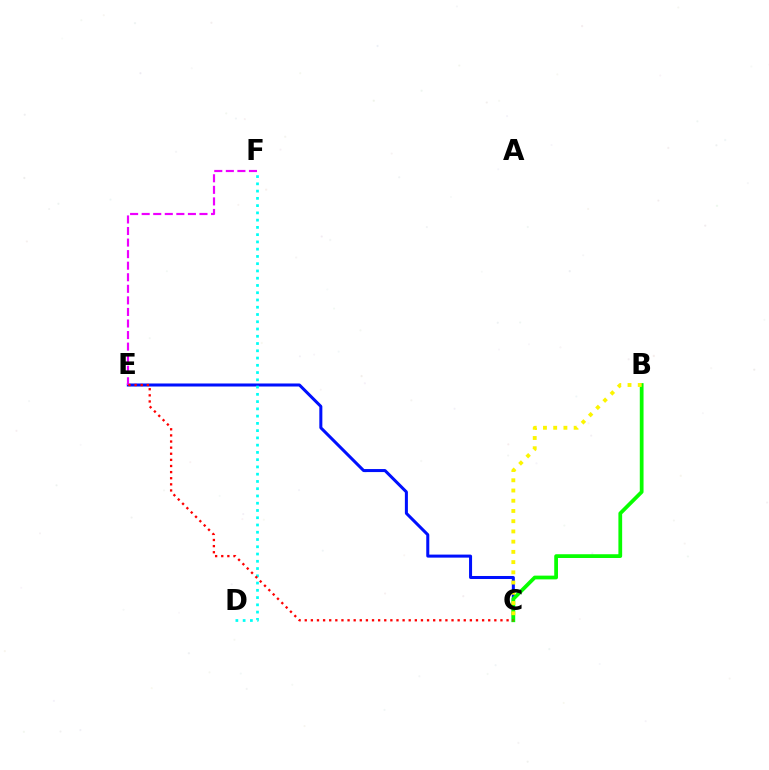{('C', 'E'): [{'color': '#0010ff', 'line_style': 'solid', 'thickness': 2.18}, {'color': '#ff0000', 'line_style': 'dotted', 'thickness': 1.66}], ('E', 'F'): [{'color': '#ee00ff', 'line_style': 'dashed', 'thickness': 1.57}], ('D', 'F'): [{'color': '#00fff6', 'line_style': 'dotted', 'thickness': 1.97}], ('B', 'C'): [{'color': '#08ff00', 'line_style': 'solid', 'thickness': 2.7}, {'color': '#fcf500', 'line_style': 'dotted', 'thickness': 2.78}]}